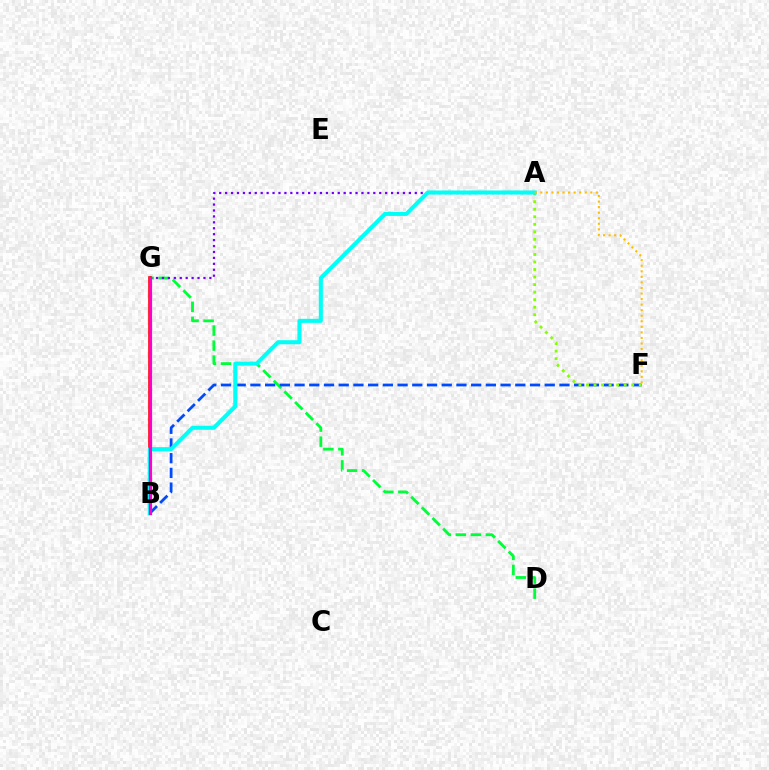{('D', 'G'): [{'color': '#00ff39', 'line_style': 'dashed', 'thickness': 2.04}], ('B', 'G'): [{'color': '#ff0000', 'line_style': 'solid', 'thickness': 2.59}, {'color': '#ff00cf', 'line_style': 'solid', 'thickness': 2.28}], ('B', 'F'): [{'color': '#004bff', 'line_style': 'dashed', 'thickness': 2.0}], ('A', 'F'): [{'color': '#84ff00', 'line_style': 'dotted', 'thickness': 2.05}, {'color': '#ffbd00', 'line_style': 'dotted', 'thickness': 1.51}], ('A', 'G'): [{'color': '#7200ff', 'line_style': 'dotted', 'thickness': 1.61}], ('A', 'B'): [{'color': '#00fff6', 'line_style': 'solid', 'thickness': 2.92}]}